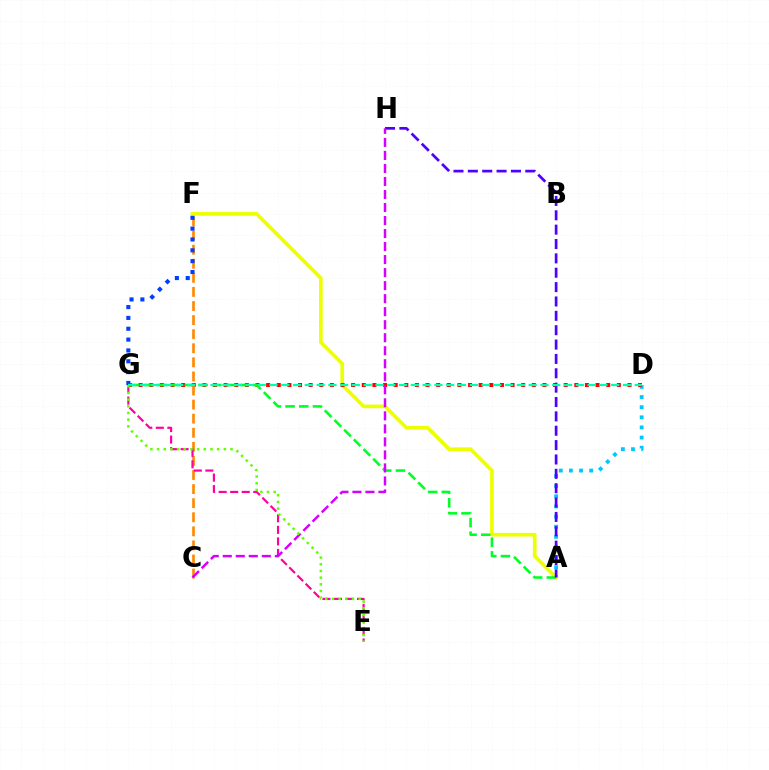{('A', 'D'): [{'color': '#00c7ff', 'line_style': 'dotted', 'thickness': 2.75}], ('A', 'F'): [{'color': '#eeff00', 'line_style': 'solid', 'thickness': 2.64}], ('D', 'G'): [{'color': '#ff0000', 'line_style': 'dotted', 'thickness': 2.89}, {'color': '#00ffaf', 'line_style': 'dashed', 'thickness': 1.6}], ('A', 'G'): [{'color': '#00ff27', 'line_style': 'dashed', 'thickness': 1.86}], ('C', 'F'): [{'color': '#ff8800', 'line_style': 'dashed', 'thickness': 1.91}], ('A', 'H'): [{'color': '#4f00ff', 'line_style': 'dashed', 'thickness': 1.95}], ('F', 'G'): [{'color': '#003fff', 'line_style': 'dotted', 'thickness': 2.95}], ('E', 'G'): [{'color': '#ff00a0', 'line_style': 'dashed', 'thickness': 1.57}, {'color': '#66ff00', 'line_style': 'dotted', 'thickness': 1.81}], ('C', 'H'): [{'color': '#d600ff', 'line_style': 'dashed', 'thickness': 1.77}]}